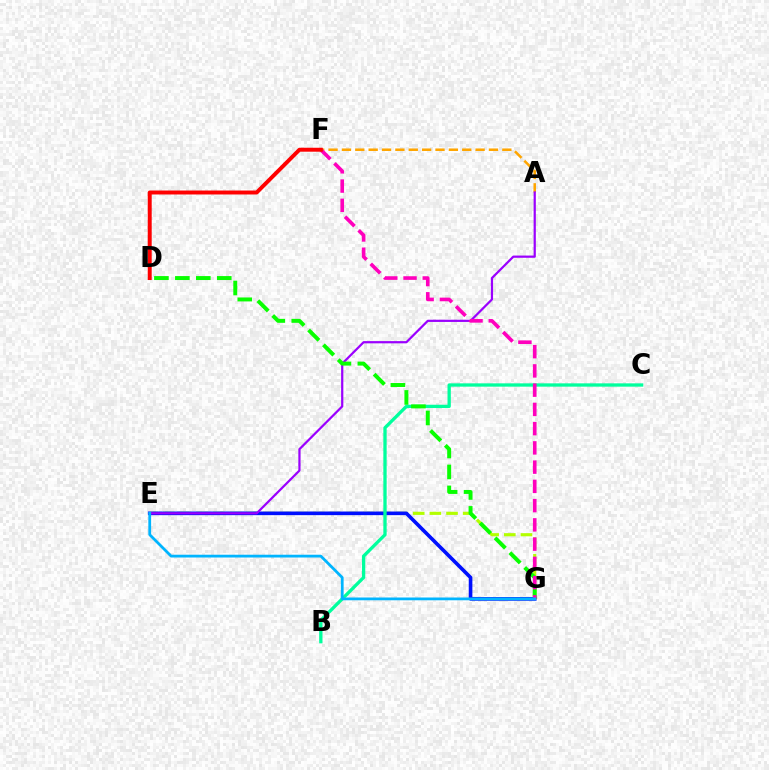{('E', 'G'): [{'color': '#b3ff00', 'line_style': 'dashed', 'thickness': 2.26}, {'color': '#0010ff', 'line_style': 'solid', 'thickness': 2.61}, {'color': '#00b5ff', 'line_style': 'solid', 'thickness': 2.0}], ('B', 'C'): [{'color': '#00ff9d', 'line_style': 'solid', 'thickness': 2.38}], ('A', 'F'): [{'color': '#ffa500', 'line_style': 'dashed', 'thickness': 1.82}], ('A', 'E'): [{'color': '#9b00ff', 'line_style': 'solid', 'thickness': 1.6}], ('D', 'G'): [{'color': '#08ff00', 'line_style': 'dashed', 'thickness': 2.85}], ('F', 'G'): [{'color': '#ff00bd', 'line_style': 'dashed', 'thickness': 2.61}], ('D', 'F'): [{'color': '#ff0000', 'line_style': 'solid', 'thickness': 2.85}]}